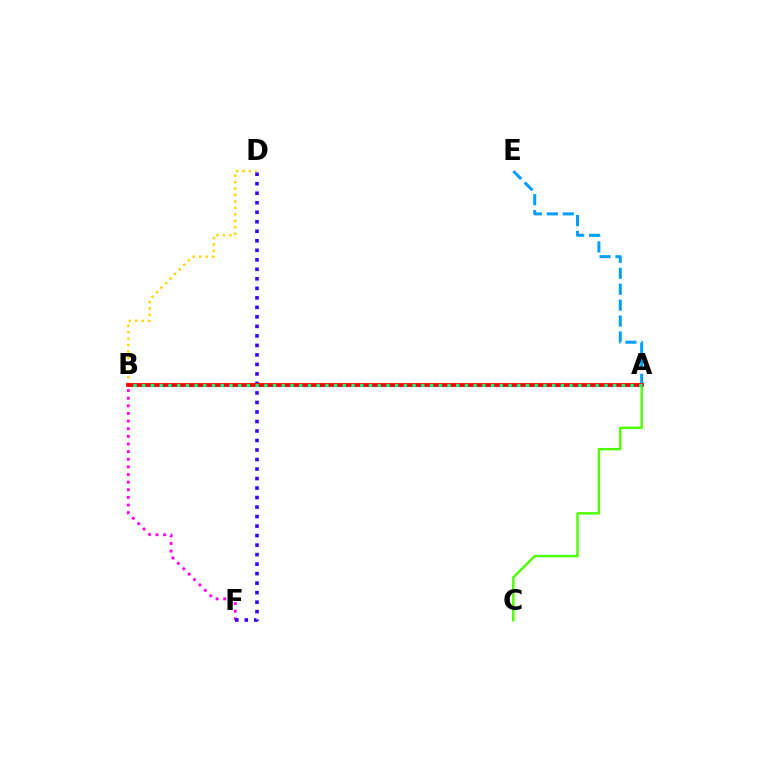{('A', 'E'): [{'color': '#009eff', 'line_style': 'dashed', 'thickness': 2.16}], ('A', 'C'): [{'color': '#4fff00', 'line_style': 'solid', 'thickness': 1.75}], ('B', 'F'): [{'color': '#ff00ed', 'line_style': 'dotted', 'thickness': 2.07}], ('B', 'D'): [{'color': '#ffd500', 'line_style': 'dotted', 'thickness': 1.75}], ('D', 'F'): [{'color': '#3700ff', 'line_style': 'dotted', 'thickness': 2.58}], ('A', 'B'): [{'color': '#ff0000', 'line_style': 'solid', 'thickness': 2.77}, {'color': '#00ff86', 'line_style': 'dotted', 'thickness': 2.37}]}